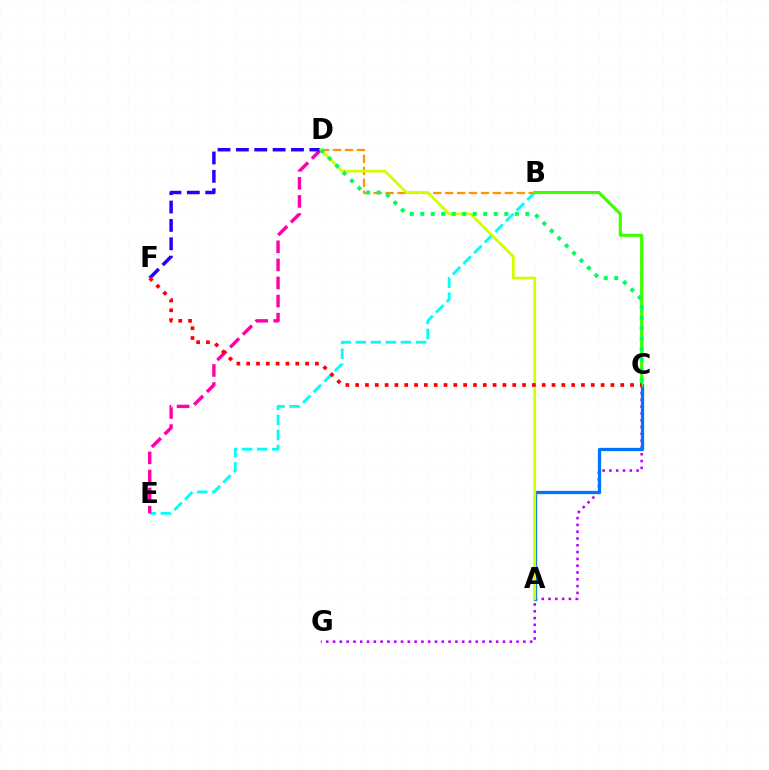{('B', 'E'): [{'color': '#00fff6', 'line_style': 'dashed', 'thickness': 2.04}], ('D', 'E'): [{'color': '#ff00ac', 'line_style': 'dashed', 'thickness': 2.46}], ('C', 'G'): [{'color': '#b900ff', 'line_style': 'dotted', 'thickness': 1.85}], ('A', 'C'): [{'color': '#0074ff', 'line_style': 'solid', 'thickness': 2.36}], ('B', 'D'): [{'color': '#ff9400', 'line_style': 'dashed', 'thickness': 1.62}], ('D', 'F'): [{'color': '#2500ff', 'line_style': 'dashed', 'thickness': 2.5}], ('B', 'C'): [{'color': '#3dff00', 'line_style': 'solid', 'thickness': 2.25}], ('A', 'D'): [{'color': '#d1ff00', 'line_style': 'solid', 'thickness': 2.0}], ('C', 'F'): [{'color': '#ff0000', 'line_style': 'dotted', 'thickness': 2.67}], ('C', 'D'): [{'color': '#00ff5c', 'line_style': 'dotted', 'thickness': 2.85}]}